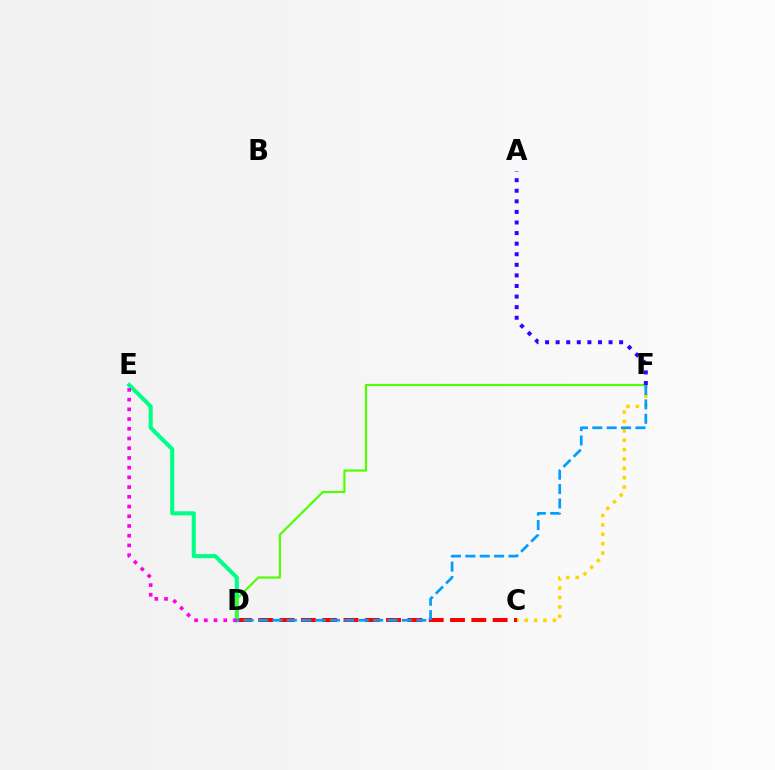{('C', 'F'): [{'color': '#ffd500', 'line_style': 'dotted', 'thickness': 2.55}], ('C', 'D'): [{'color': '#ff0000', 'line_style': 'dashed', 'thickness': 2.89}], ('D', 'E'): [{'color': '#00ff86', 'line_style': 'solid', 'thickness': 2.93}, {'color': '#ff00ed', 'line_style': 'dotted', 'thickness': 2.64}], ('D', 'F'): [{'color': '#4fff00', 'line_style': 'solid', 'thickness': 1.56}, {'color': '#009eff', 'line_style': 'dashed', 'thickness': 1.95}], ('A', 'F'): [{'color': '#3700ff', 'line_style': 'dotted', 'thickness': 2.87}]}